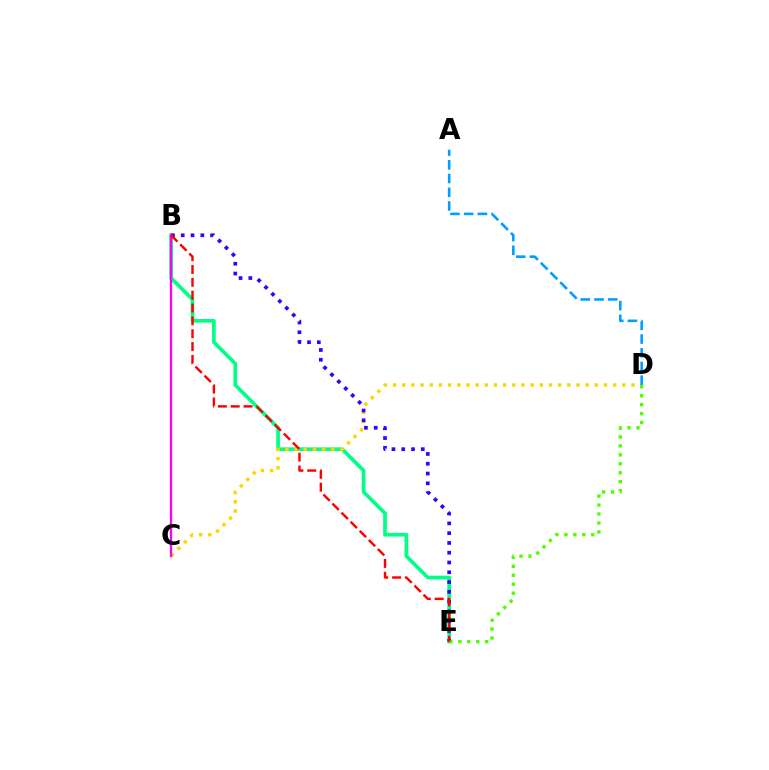{('B', 'E'): [{'color': '#00ff86', 'line_style': 'solid', 'thickness': 2.65}, {'color': '#3700ff', 'line_style': 'dotted', 'thickness': 2.66}, {'color': '#ff0000', 'line_style': 'dashed', 'thickness': 1.75}], ('C', 'D'): [{'color': '#ffd500', 'line_style': 'dotted', 'thickness': 2.49}], ('B', 'C'): [{'color': '#ff00ed', 'line_style': 'solid', 'thickness': 1.67}], ('A', 'D'): [{'color': '#009eff', 'line_style': 'dashed', 'thickness': 1.86}], ('D', 'E'): [{'color': '#4fff00', 'line_style': 'dotted', 'thickness': 2.43}]}